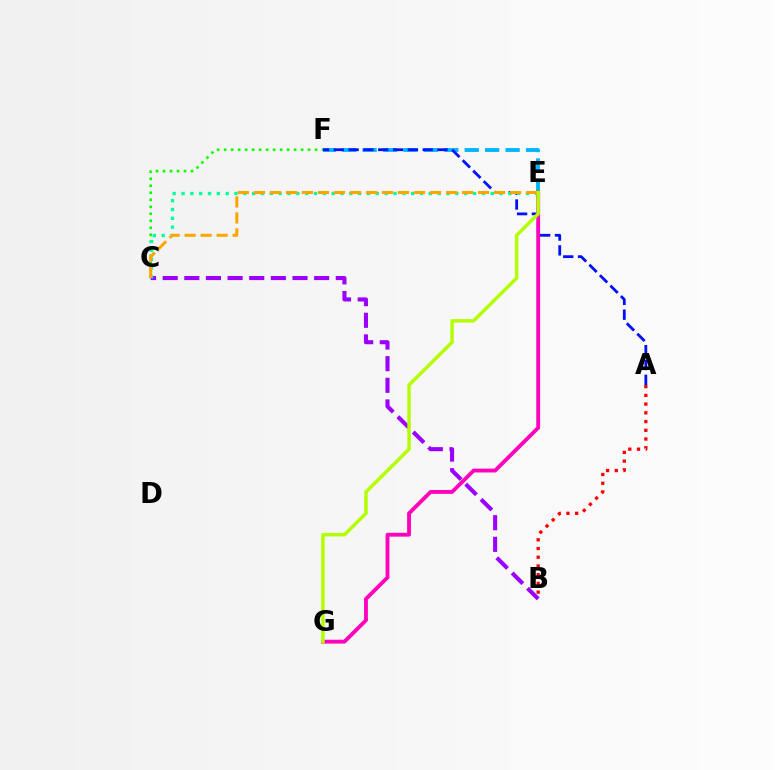{('A', 'B'): [{'color': '#ff0000', 'line_style': 'dotted', 'thickness': 2.37}], ('E', 'F'): [{'color': '#00b5ff', 'line_style': 'dashed', 'thickness': 2.77}], ('C', 'F'): [{'color': '#08ff00', 'line_style': 'dotted', 'thickness': 1.9}], ('B', 'C'): [{'color': '#9b00ff', 'line_style': 'dashed', 'thickness': 2.94}], ('A', 'F'): [{'color': '#0010ff', 'line_style': 'dashed', 'thickness': 2.01}], ('C', 'E'): [{'color': '#00ff9d', 'line_style': 'dotted', 'thickness': 2.4}, {'color': '#ffa500', 'line_style': 'dashed', 'thickness': 2.17}], ('E', 'G'): [{'color': '#ff00bd', 'line_style': 'solid', 'thickness': 2.76}, {'color': '#b3ff00', 'line_style': 'solid', 'thickness': 2.5}]}